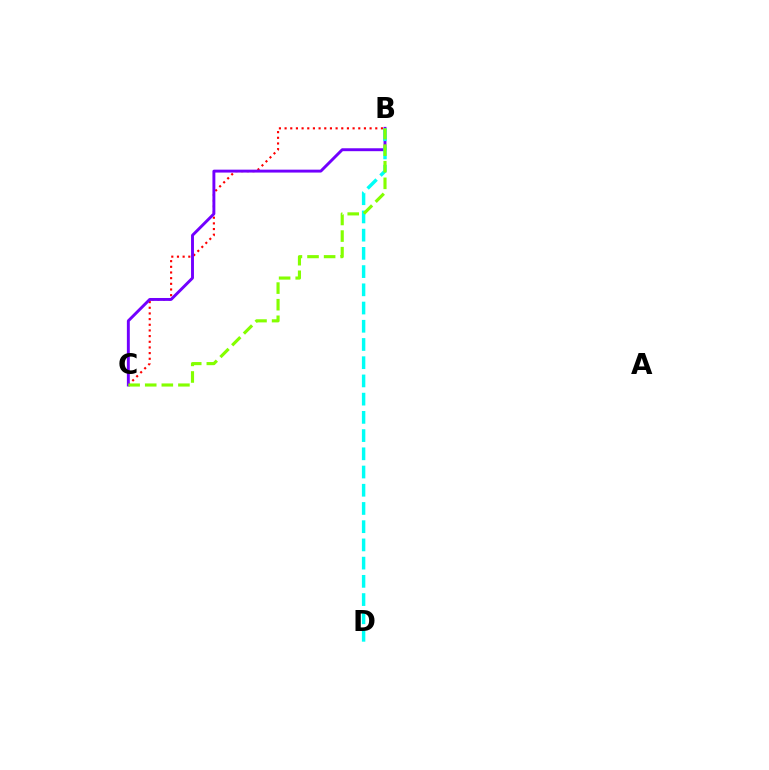{('B', 'C'): [{'color': '#ff0000', 'line_style': 'dotted', 'thickness': 1.54}, {'color': '#7200ff', 'line_style': 'solid', 'thickness': 2.1}, {'color': '#84ff00', 'line_style': 'dashed', 'thickness': 2.25}], ('B', 'D'): [{'color': '#00fff6', 'line_style': 'dashed', 'thickness': 2.48}]}